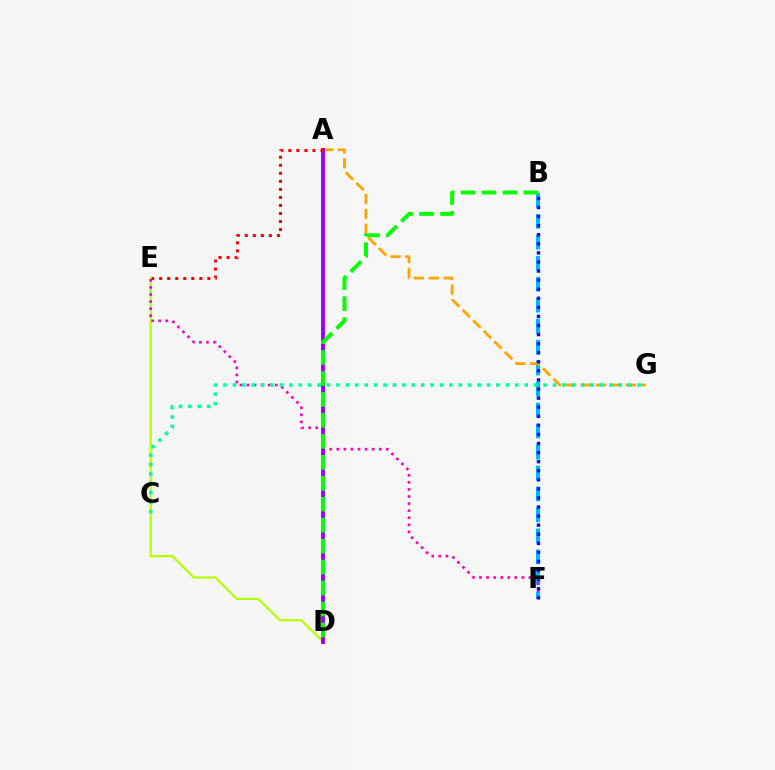{('D', 'E'): [{'color': '#b3ff00', 'line_style': 'solid', 'thickness': 1.58}], ('B', 'F'): [{'color': '#00b5ff', 'line_style': 'dashed', 'thickness': 2.85}, {'color': '#0010ff', 'line_style': 'dotted', 'thickness': 2.47}], ('E', 'F'): [{'color': '#ff00bd', 'line_style': 'dotted', 'thickness': 1.92}], ('A', 'G'): [{'color': '#ffa500', 'line_style': 'dashed', 'thickness': 2.03}], ('C', 'G'): [{'color': '#00ff9d', 'line_style': 'dotted', 'thickness': 2.56}], ('A', 'D'): [{'color': '#9b00ff', 'line_style': 'solid', 'thickness': 2.82}], ('B', 'D'): [{'color': '#08ff00', 'line_style': 'dashed', 'thickness': 2.85}], ('A', 'E'): [{'color': '#ff0000', 'line_style': 'dotted', 'thickness': 2.18}]}